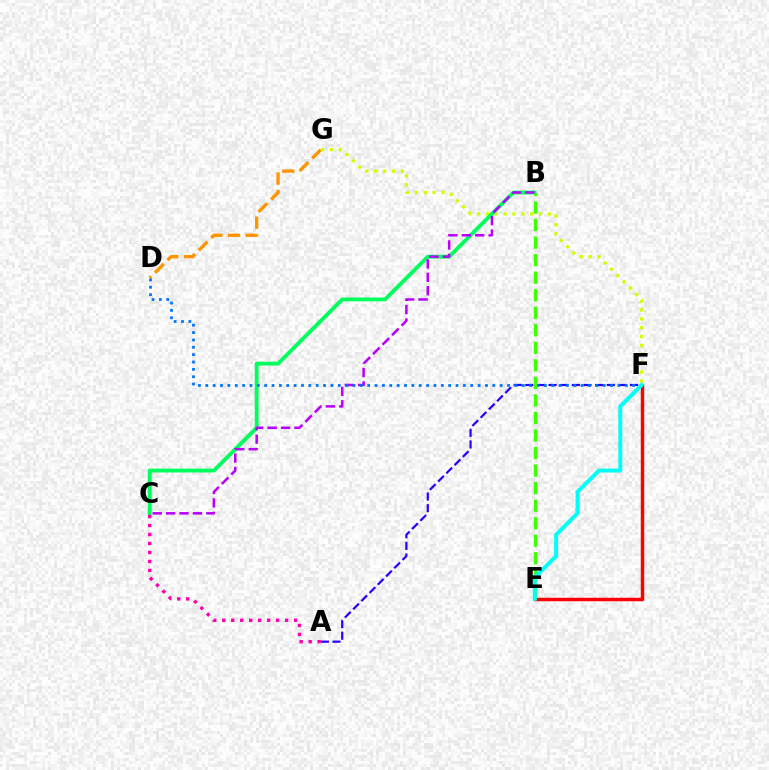{('E', 'F'): [{'color': '#ff0000', 'line_style': 'solid', 'thickness': 2.49}, {'color': '#00fff6', 'line_style': 'solid', 'thickness': 2.85}], ('D', 'G'): [{'color': '#ff9400', 'line_style': 'dashed', 'thickness': 2.4}], ('A', 'F'): [{'color': '#2500ff', 'line_style': 'dashed', 'thickness': 1.58}], ('F', 'G'): [{'color': '#d1ff00', 'line_style': 'dotted', 'thickness': 2.41}], ('B', 'C'): [{'color': '#00ff5c', 'line_style': 'solid', 'thickness': 2.78}, {'color': '#b900ff', 'line_style': 'dashed', 'thickness': 1.82}], ('D', 'F'): [{'color': '#0074ff', 'line_style': 'dotted', 'thickness': 2.0}], ('B', 'E'): [{'color': '#3dff00', 'line_style': 'dashed', 'thickness': 2.38}], ('A', 'C'): [{'color': '#ff00ac', 'line_style': 'dotted', 'thickness': 2.44}]}